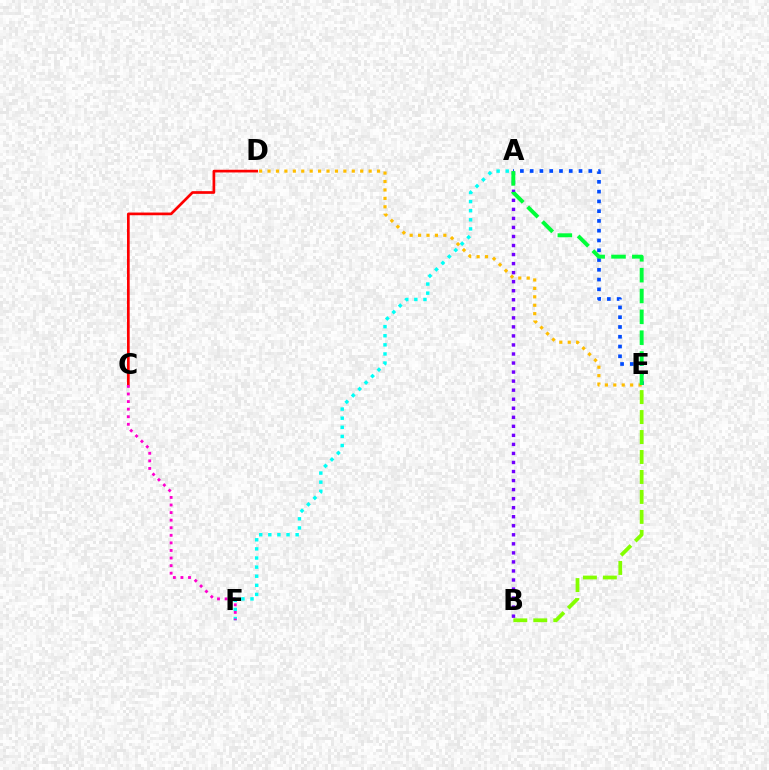{('C', 'D'): [{'color': '#ff0000', 'line_style': 'solid', 'thickness': 1.94}], ('A', 'B'): [{'color': '#7200ff', 'line_style': 'dotted', 'thickness': 2.46}], ('A', 'F'): [{'color': '#00fff6', 'line_style': 'dotted', 'thickness': 2.47}], ('A', 'E'): [{'color': '#004bff', 'line_style': 'dotted', 'thickness': 2.66}, {'color': '#00ff39', 'line_style': 'dashed', 'thickness': 2.83}], ('D', 'E'): [{'color': '#ffbd00', 'line_style': 'dotted', 'thickness': 2.29}], ('B', 'E'): [{'color': '#84ff00', 'line_style': 'dashed', 'thickness': 2.71}], ('C', 'F'): [{'color': '#ff00cf', 'line_style': 'dotted', 'thickness': 2.06}]}